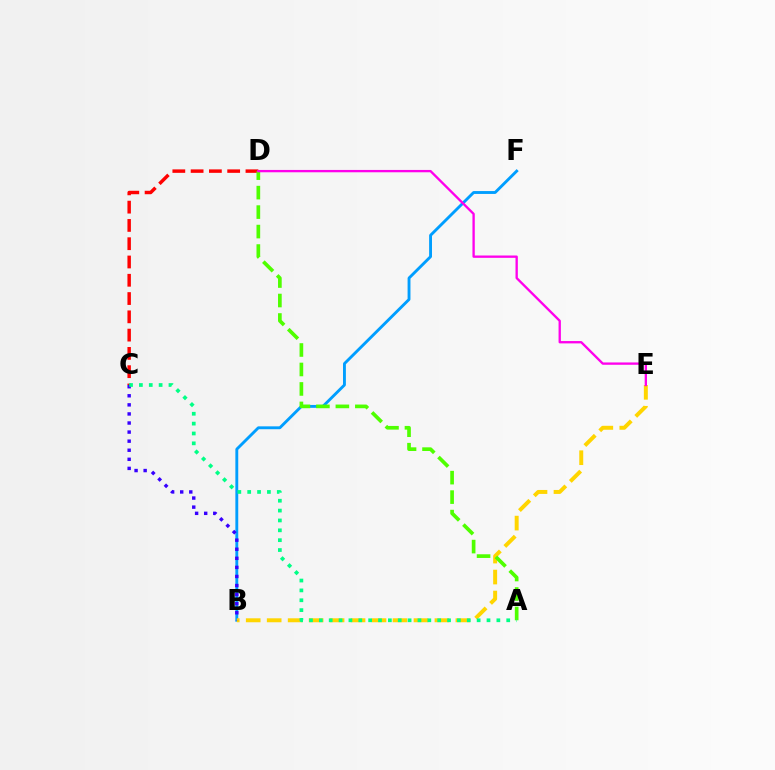{('B', 'F'): [{'color': '#009eff', 'line_style': 'solid', 'thickness': 2.07}], ('C', 'D'): [{'color': '#ff0000', 'line_style': 'dashed', 'thickness': 2.48}], ('B', 'E'): [{'color': '#ffd500', 'line_style': 'dashed', 'thickness': 2.85}], ('A', 'D'): [{'color': '#4fff00', 'line_style': 'dashed', 'thickness': 2.65}], ('B', 'C'): [{'color': '#3700ff', 'line_style': 'dotted', 'thickness': 2.47}], ('A', 'C'): [{'color': '#00ff86', 'line_style': 'dotted', 'thickness': 2.68}], ('D', 'E'): [{'color': '#ff00ed', 'line_style': 'solid', 'thickness': 1.68}]}